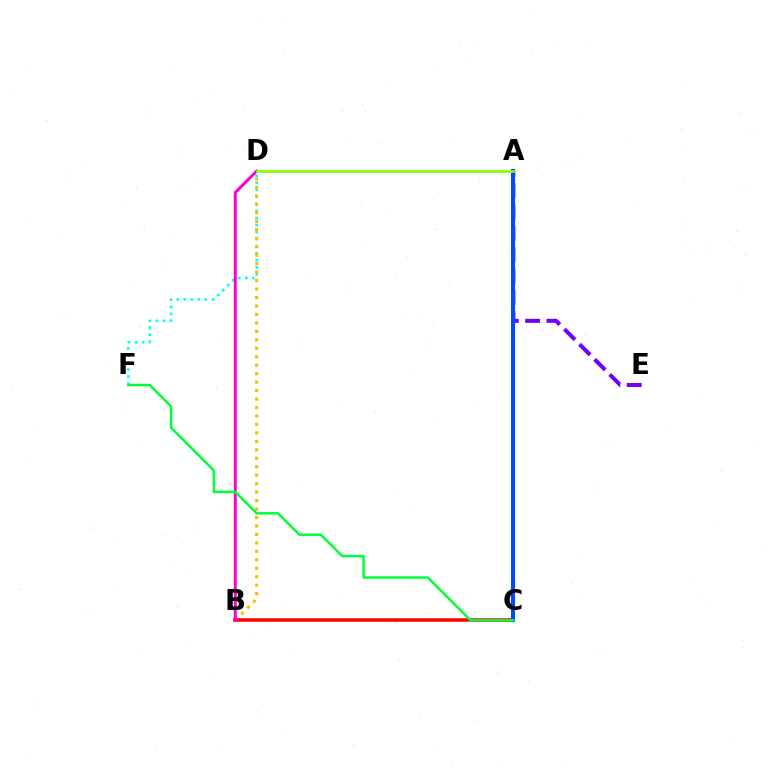{('D', 'F'): [{'color': '#00fff6', 'line_style': 'dotted', 'thickness': 1.91}], ('B', 'D'): [{'color': '#ffbd00', 'line_style': 'dotted', 'thickness': 2.3}, {'color': '#ff00cf', 'line_style': 'solid', 'thickness': 2.14}], ('B', 'C'): [{'color': '#ff0000', 'line_style': 'solid', 'thickness': 2.53}], ('A', 'E'): [{'color': '#7200ff', 'line_style': 'dashed', 'thickness': 2.9}], ('A', 'C'): [{'color': '#004bff', 'line_style': 'solid', 'thickness': 2.93}], ('C', 'F'): [{'color': '#00ff39', 'line_style': 'solid', 'thickness': 1.8}], ('A', 'D'): [{'color': '#84ff00', 'line_style': 'solid', 'thickness': 1.94}]}